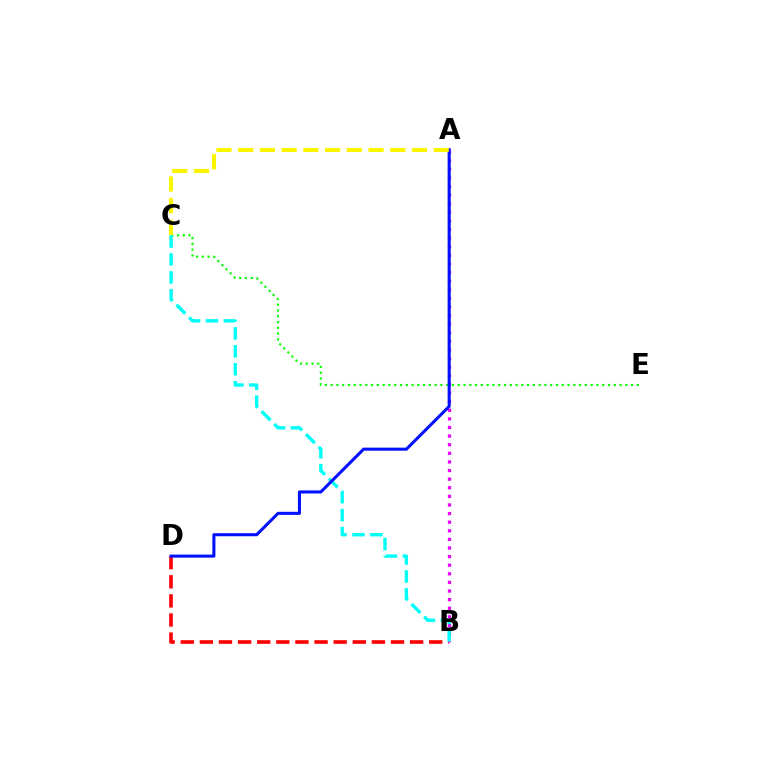{('B', 'D'): [{'color': '#ff0000', 'line_style': 'dashed', 'thickness': 2.6}], ('C', 'E'): [{'color': '#08ff00', 'line_style': 'dotted', 'thickness': 1.57}], ('A', 'B'): [{'color': '#ee00ff', 'line_style': 'dotted', 'thickness': 2.34}], ('B', 'C'): [{'color': '#00fff6', 'line_style': 'dashed', 'thickness': 2.44}], ('A', 'D'): [{'color': '#0010ff', 'line_style': 'solid', 'thickness': 2.2}], ('A', 'C'): [{'color': '#fcf500', 'line_style': 'dashed', 'thickness': 2.95}]}